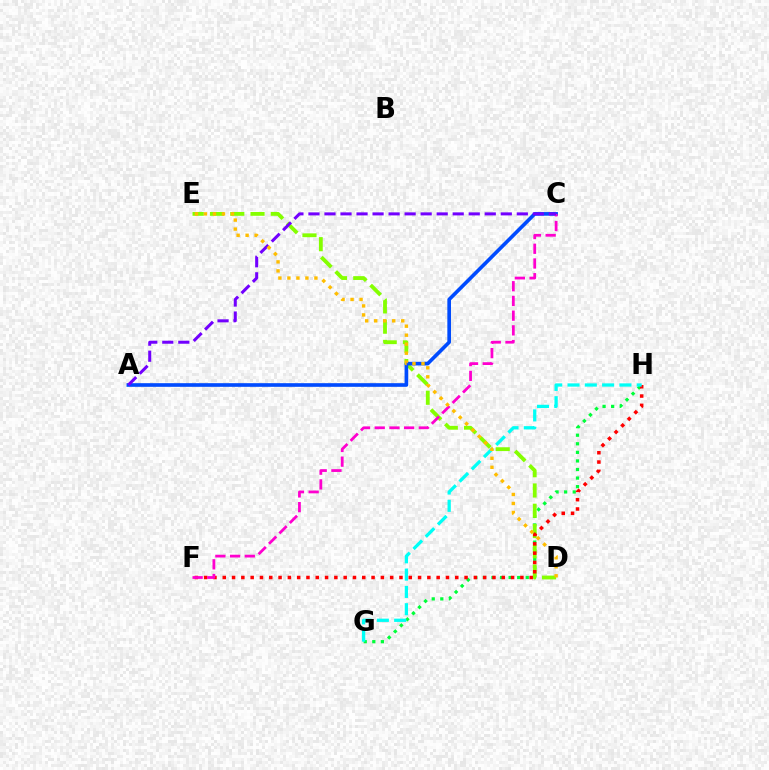{('G', 'H'): [{'color': '#00ff39', 'line_style': 'dotted', 'thickness': 2.33}, {'color': '#00fff6', 'line_style': 'dashed', 'thickness': 2.35}], ('D', 'E'): [{'color': '#84ff00', 'line_style': 'dashed', 'thickness': 2.75}, {'color': '#ffbd00', 'line_style': 'dotted', 'thickness': 2.45}], ('F', 'H'): [{'color': '#ff0000', 'line_style': 'dotted', 'thickness': 2.53}], ('A', 'C'): [{'color': '#004bff', 'line_style': 'solid', 'thickness': 2.62}, {'color': '#7200ff', 'line_style': 'dashed', 'thickness': 2.18}], ('C', 'F'): [{'color': '#ff00cf', 'line_style': 'dashed', 'thickness': 2.0}]}